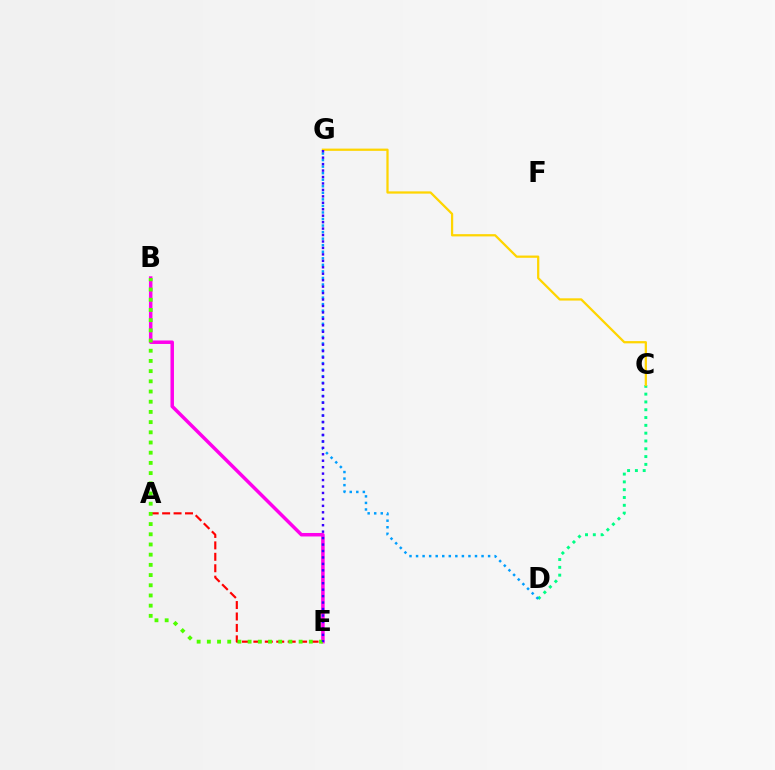{('B', 'E'): [{'color': '#ff00ed', 'line_style': 'solid', 'thickness': 2.51}, {'color': '#4fff00', 'line_style': 'dotted', 'thickness': 2.77}], ('C', 'D'): [{'color': '#00ff86', 'line_style': 'dotted', 'thickness': 2.12}], ('C', 'G'): [{'color': '#ffd500', 'line_style': 'solid', 'thickness': 1.62}], ('D', 'G'): [{'color': '#009eff', 'line_style': 'dotted', 'thickness': 1.78}], ('A', 'E'): [{'color': '#ff0000', 'line_style': 'dashed', 'thickness': 1.55}], ('E', 'G'): [{'color': '#3700ff', 'line_style': 'dotted', 'thickness': 1.75}]}